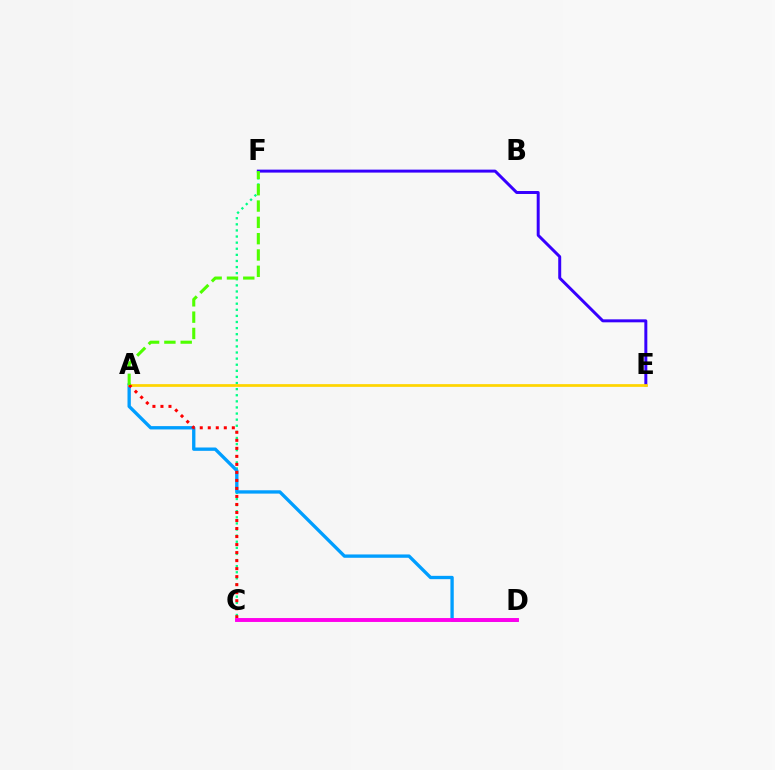{('E', 'F'): [{'color': '#3700ff', 'line_style': 'solid', 'thickness': 2.14}], ('C', 'F'): [{'color': '#00ff86', 'line_style': 'dotted', 'thickness': 1.66}], ('A', 'D'): [{'color': '#009eff', 'line_style': 'solid', 'thickness': 2.4}], ('A', 'E'): [{'color': '#ffd500', 'line_style': 'solid', 'thickness': 1.97}], ('A', 'C'): [{'color': '#ff0000', 'line_style': 'dotted', 'thickness': 2.18}], ('A', 'F'): [{'color': '#4fff00', 'line_style': 'dashed', 'thickness': 2.22}], ('C', 'D'): [{'color': '#ff00ed', 'line_style': 'solid', 'thickness': 2.81}]}